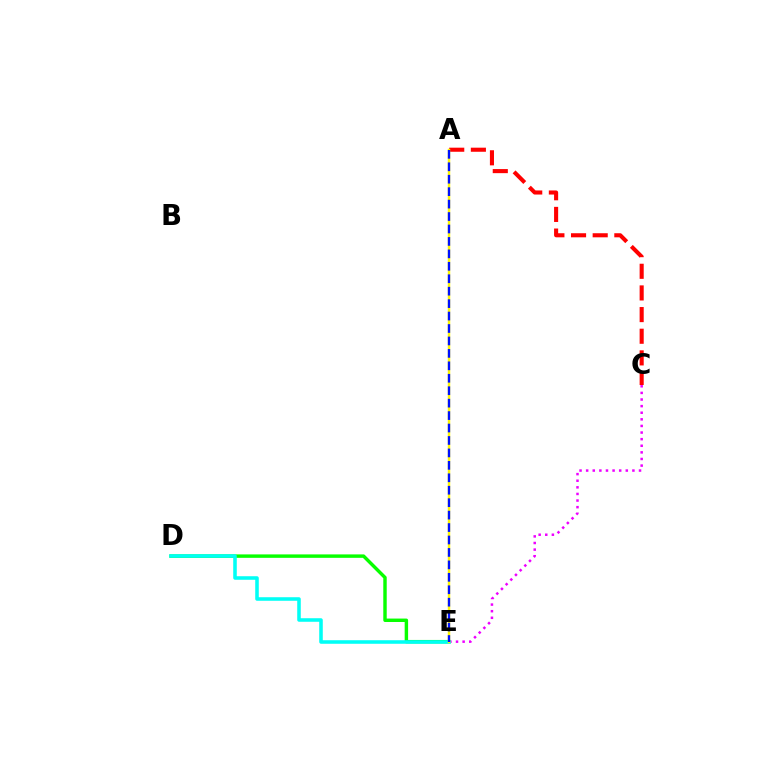{('A', 'C'): [{'color': '#ff0000', 'line_style': 'dashed', 'thickness': 2.94}], ('D', 'E'): [{'color': '#08ff00', 'line_style': 'solid', 'thickness': 2.47}, {'color': '#00fff6', 'line_style': 'solid', 'thickness': 2.56}], ('C', 'E'): [{'color': '#ee00ff', 'line_style': 'dotted', 'thickness': 1.8}], ('A', 'E'): [{'color': '#fcf500', 'line_style': 'solid', 'thickness': 1.77}, {'color': '#0010ff', 'line_style': 'dashed', 'thickness': 1.69}]}